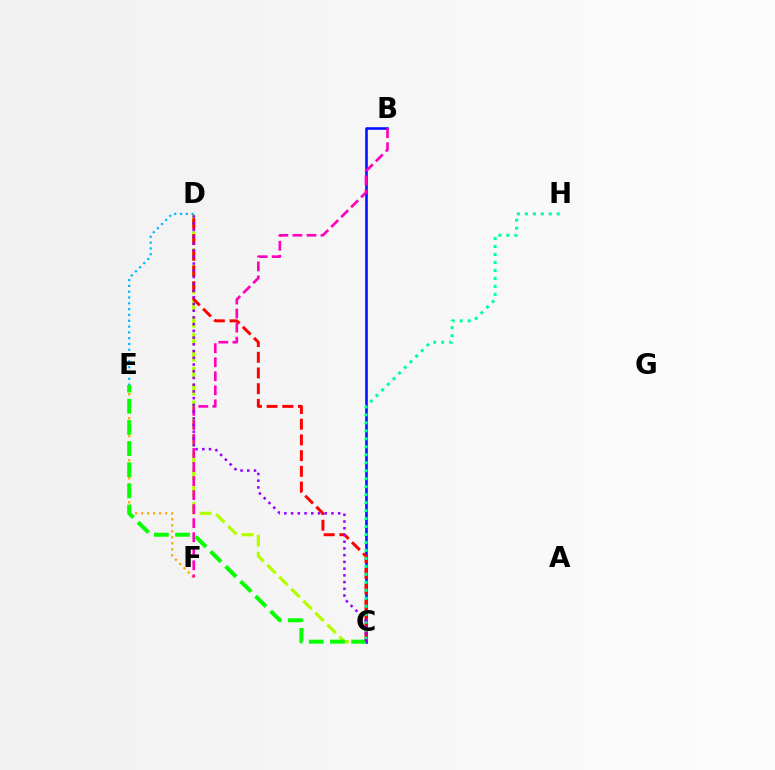{('B', 'C'): [{'color': '#0010ff', 'line_style': 'solid', 'thickness': 1.84}], ('C', 'D'): [{'color': '#b3ff00', 'line_style': 'dashed', 'thickness': 2.3}, {'color': '#ff0000', 'line_style': 'dashed', 'thickness': 2.13}, {'color': '#9b00ff', 'line_style': 'dotted', 'thickness': 1.83}], ('C', 'H'): [{'color': '#00ff9d', 'line_style': 'dotted', 'thickness': 2.17}], ('E', 'F'): [{'color': '#ffa500', 'line_style': 'dotted', 'thickness': 1.63}], ('B', 'F'): [{'color': '#ff00bd', 'line_style': 'dashed', 'thickness': 1.91}], ('D', 'E'): [{'color': '#00b5ff', 'line_style': 'dotted', 'thickness': 1.58}], ('C', 'E'): [{'color': '#08ff00', 'line_style': 'dashed', 'thickness': 2.87}]}